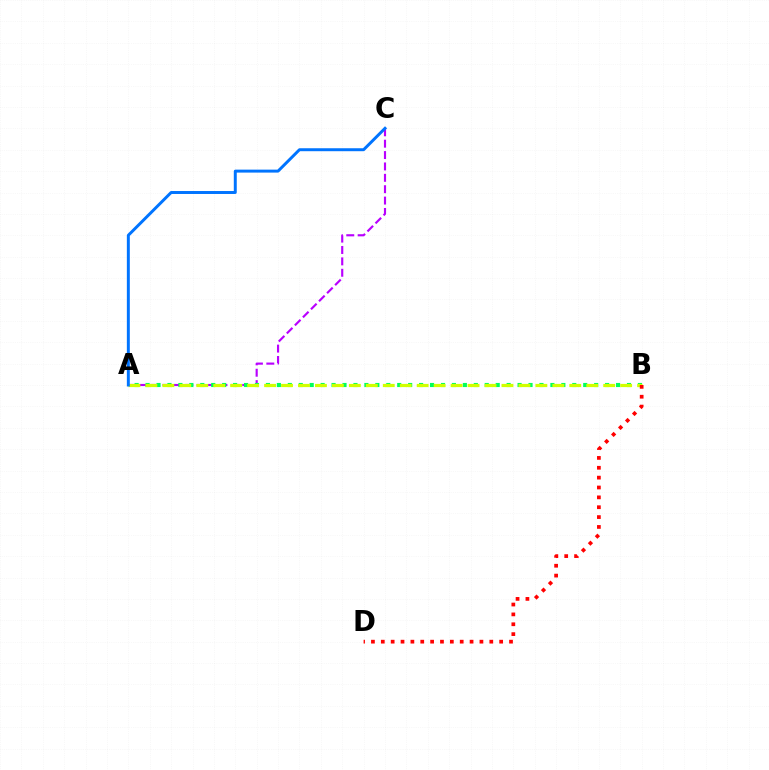{('A', 'C'): [{'color': '#b900ff', 'line_style': 'dashed', 'thickness': 1.55}, {'color': '#0074ff', 'line_style': 'solid', 'thickness': 2.13}], ('A', 'B'): [{'color': '#00ff5c', 'line_style': 'dotted', 'thickness': 2.97}, {'color': '#d1ff00', 'line_style': 'dashed', 'thickness': 2.3}], ('B', 'D'): [{'color': '#ff0000', 'line_style': 'dotted', 'thickness': 2.68}]}